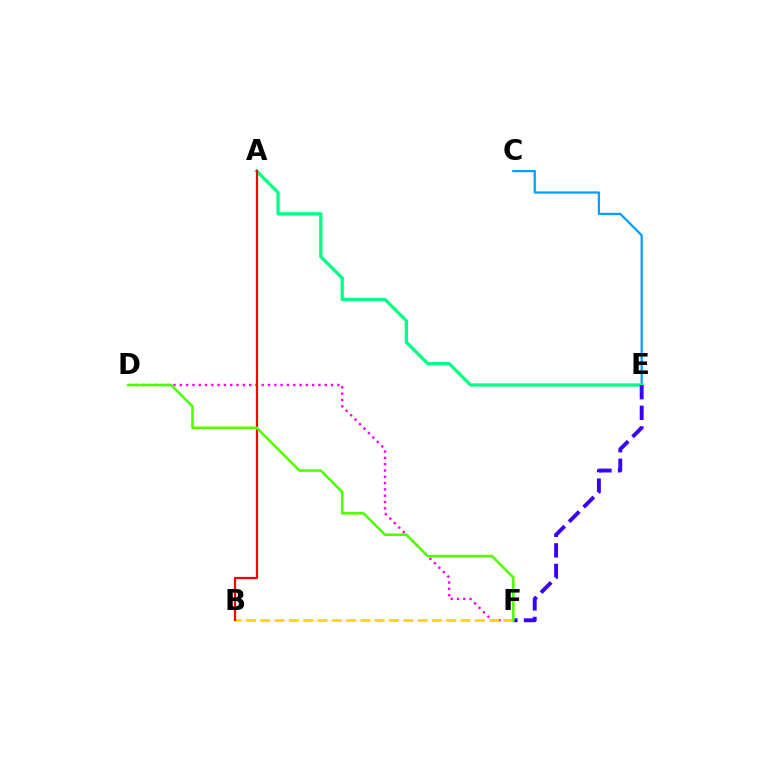{('C', 'E'): [{'color': '#009eff', 'line_style': 'solid', 'thickness': 1.6}], ('A', 'E'): [{'color': '#00ff86', 'line_style': 'solid', 'thickness': 2.36}], ('D', 'F'): [{'color': '#ff00ed', 'line_style': 'dotted', 'thickness': 1.71}, {'color': '#4fff00', 'line_style': 'solid', 'thickness': 1.83}], ('B', 'F'): [{'color': '#ffd500', 'line_style': 'dashed', 'thickness': 1.94}], ('A', 'B'): [{'color': '#ff0000', 'line_style': 'solid', 'thickness': 1.59}], ('E', 'F'): [{'color': '#3700ff', 'line_style': 'dashed', 'thickness': 2.8}]}